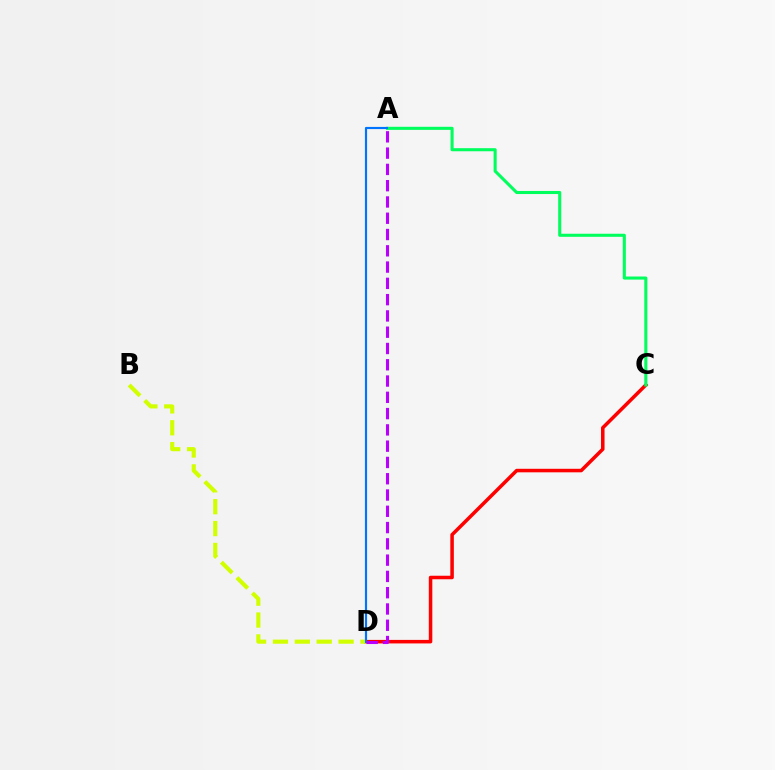{('C', 'D'): [{'color': '#ff0000', 'line_style': 'solid', 'thickness': 2.54}], ('B', 'D'): [{'color': '#d1ff00', 'line_style': 'dashed', 'thickness': 2.97}], ('A', 'C'): [{'color': '#00ff5c', 'line_style': 'solid', 'thickness': 2.22}], ('A', 'D'): [{'color': '#0074ff', 'line_style': 'solid', 'thickness': 1.56}, {'color': '#b900ff', 'line_style': 'dashed', 'thickness': 2.21}]}